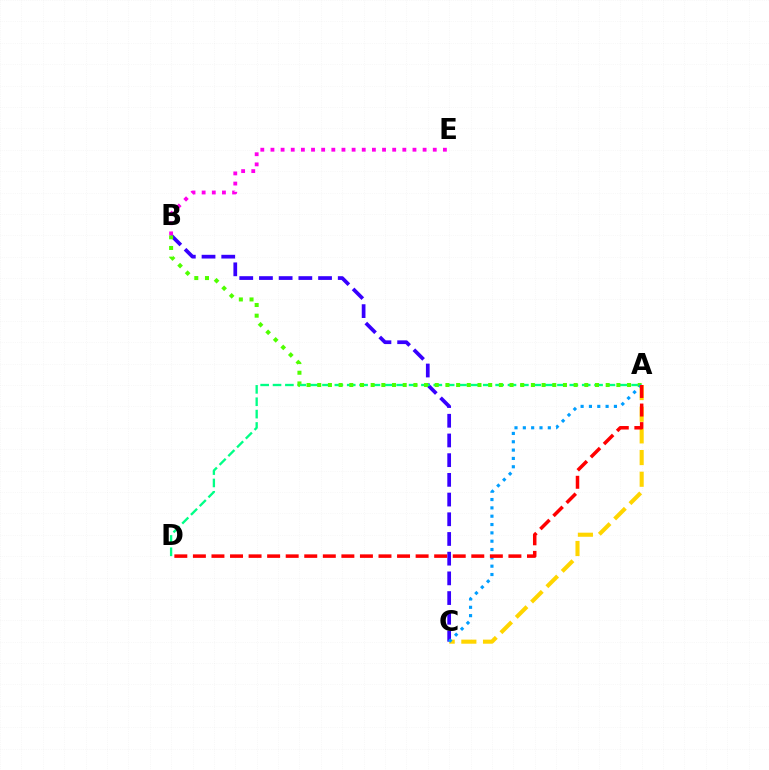{('B', 'C'): [{'color': '#3700ff', 'line_style': 'dashed', 'thickness': 2.68}], ('A', 'D'): [{'color': '#00ff86', 'line_style': 'dashed', 'thickness': 1.68}, {'color': '#ff0000', 'line_style': 'dashed', 'thickness': 2.52}], ('A', 'B'): [{'color': '#4fff00', 'line_style': 'dotted', 'thickness': 2.9}], ('A', 'C'): [{'color': '#ffd500', 'line_style': 'dashed', 'thickness': 2.94}, {'color': '#009eff', 'line_style': 'dotted', 'thickness': 2.26}], ('B', 'E'): [{'color': '#ff00ed', 'line_style': 'dotted', 'thickness': 2.76}]}